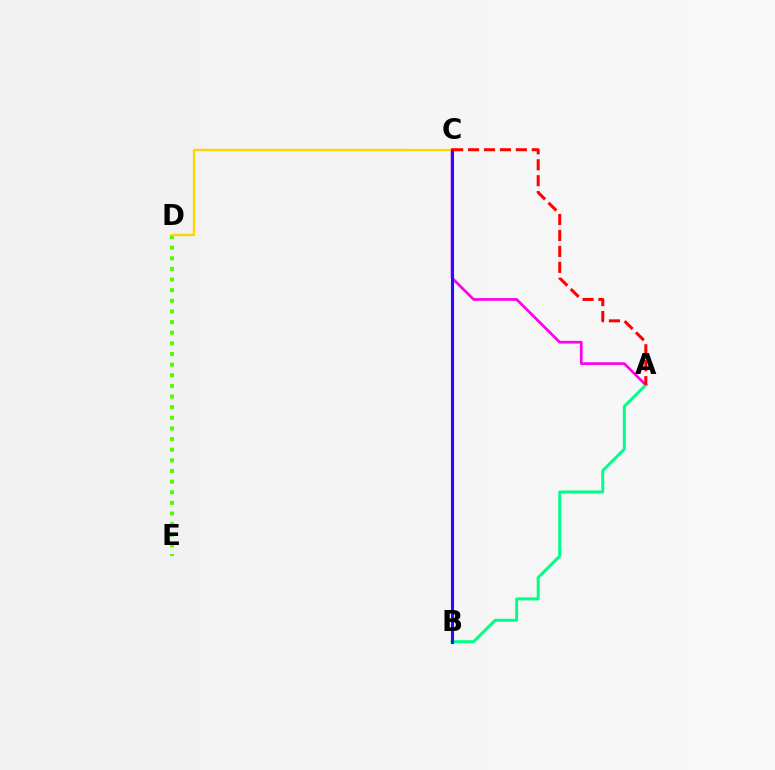{('D', 'E'): [{'color': '#4fff00', 'line_style': 'dotted', 'thickness': 2.89}], ('A', 'C'): [{'color': '#ff00ed', 'line_style': 'solid', 'thickness': 1.96}, {'color': '#ff0000', 'line_style': 'dashed', 'thickness': 2.16}], ('C', 'D'): [{'color': '#ffd500', 'line_style': 'solid', 'thickness': 1.69}], ('B', 'C'): [{'color': '#009eff', 'line_style': 'solid', 'thickness': 2.25}, {'color': '#3700ff', 'line_style': 'solid', 'thickness': 2.1}], ('A', 'B'): [{'color': '#00ff86', 'line_style': 'solid', 'thickness': 2.14}]}